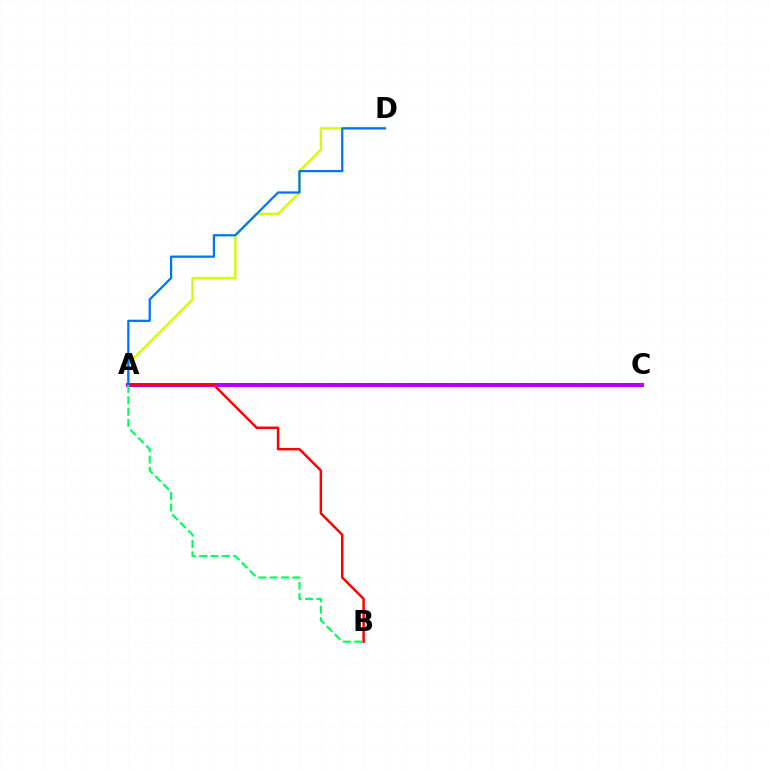{('A', 'D'): [{'color': '#d1ff00', 'line_style': 'solid', 'thickness': 1.74}, {'color': '#0074ff', 'line_style': 'solid', 'thickness': 1.62}], ('A', 'C'): [{'color': '#b900ff', 'line_style': 'solid', 'thickness': 2.88}], ('A', 'B'): [{'color': '#ff0000', 'line_style': 'solid', 'thickness': 1.78}, {'color': '#00ff5c', 'line_style': 'dashed', 'thickness': 1.54}]}